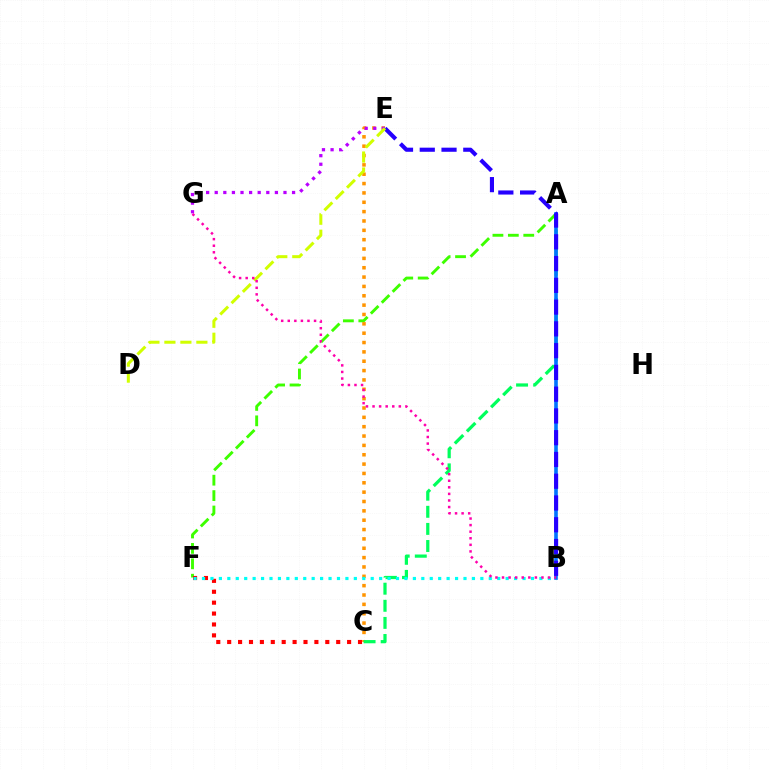{('A', 'F'): [{'color': '#3dff00', 'line_style': 'dashed', 'thickness': 2.09}], ('C', 'F'): [{'color': '#ff0000', 'line_style': 'dotted', 'thickness': 2.96}], ('C', 'E'): [{'color': '#ff9400', 'line_style': 'dotted', 'thickness': 2.54}], ('A', 'C'): [{'color': '#00ff5c', 'line_style': 'dashed', 'thickness': 2.32}], ('B', 'F'): [{'color': '#00fff6', 'line_style': 'dotted', 'thickness': 2.29}], ('A', 'B'): [{'color': '#0074ff', 'line_style': 'solid', 'thickness': 2.61}], ('B', 'E'): [{'color': '#2500ff', 'line_style': 'dashed', 'thickness': 2.96}], ('E', 'G'): [{'color': '#b900ff', 'line_style': 'dotted', 'thickness': 2.33}], ('D', 'E'): [{'color': '#d1ff00', 'line_style': 'dashed', 'thickness': 2.17}], ('B', 'G'): [{'color': '#ff00ac', 'line_style': 'dotted', 'thickness': 1.79}]}